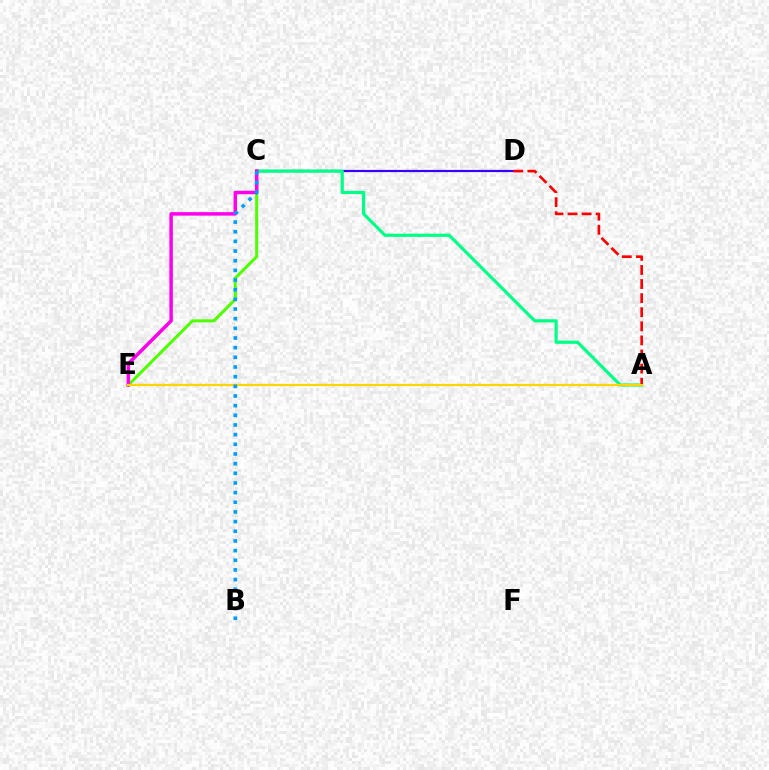{('C', 'E'): [{'color': '#4fff00', 'line_style': 'solid', 'thickness': 2.18}, {'color': '#ff00ed', 'line_style': 'solid', 'thickness': 2.51}], ('C', 'D'): [{'color': '#3700ff', 'line_style': 'solid', 'thickness': 1.59}], ('A', 'C'): [{'color': '#00ff86', 'line_style': 'solid', 'thickness': 2.29}], ('A', 'D'): [{'color': '#ff0000', 'line_style': 'dashed', 'thickness': 1.91}], ('A', 'E'): [{'color': '#ffd500', 'line_style': 'solid', 'thickness': 1.61}], ('B', 'C'): [{'color': '#009eff', 'line_style': 'dotted', 'thickness': 2.63}]}